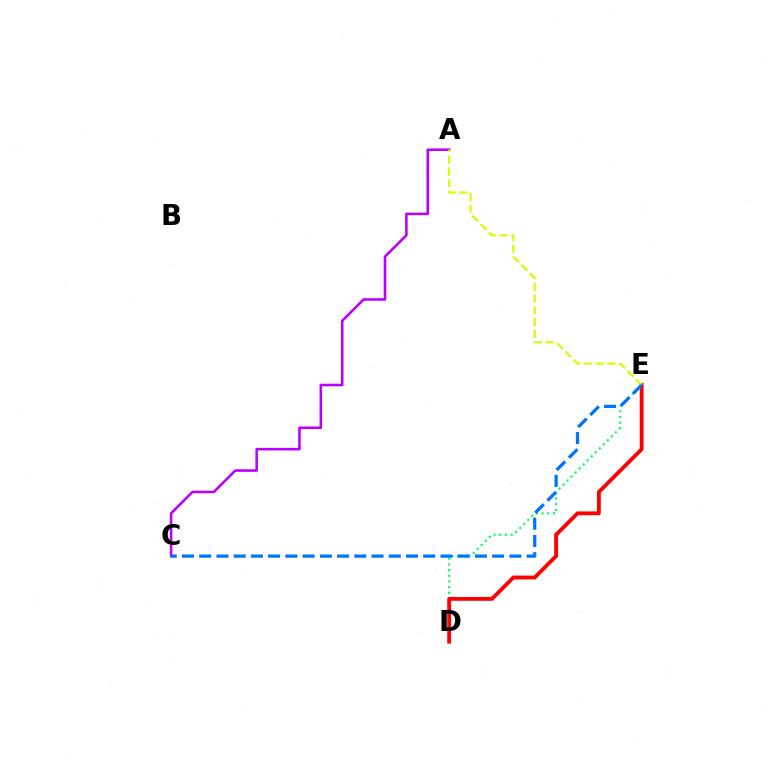{('A', 'C'): [{'color': '#b900ff', 'line_style': 'solid', 'thickness': 1.86}], ('D', 'E'): [{'color': '#00ff5c', 'line_style': 'dotted', 'thickness': 1.55}, {'color': '#ff0000', 'line_style': 'solid', 'thickness': 2.76}], ('A', 'E'): [{'color': '#d1ff00', 'line_style': 'dashed', 'thickness': 1.59}], ('C', 'E'): [{'color': '#0074ff', 'line_style': 'dashed', 'thickness': 2.34}]}